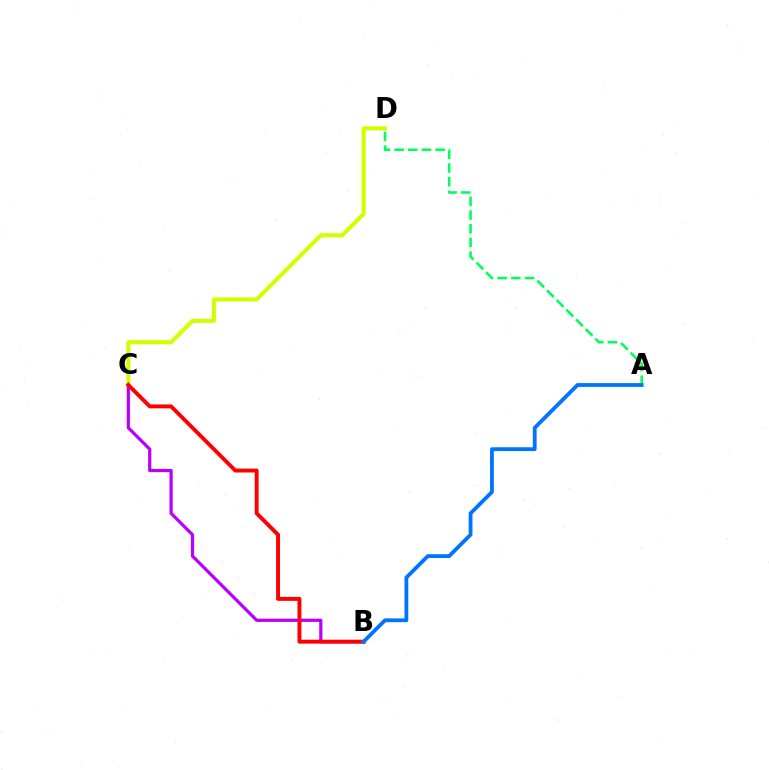{('B', 'C'): [{'color': '#b900ff', 'line_style': 'solid', 'thickness': 2.32}, {'color': '#ff0000', 'line_style': 'solid', 'thickness': 2.82}], ('A', 'D'): [{'color': '#00ff5c', 'line_style': 'dashed', 'thickness': 1.86}], ('C', 'D'): [{'color': '#d1ff00', 'line_style': 'solid', 'thickness': 2.93}], ('A', 'B'): [{'color': '#0074ff', 'line_style': 'solid', 'thickness': 2.74}]}